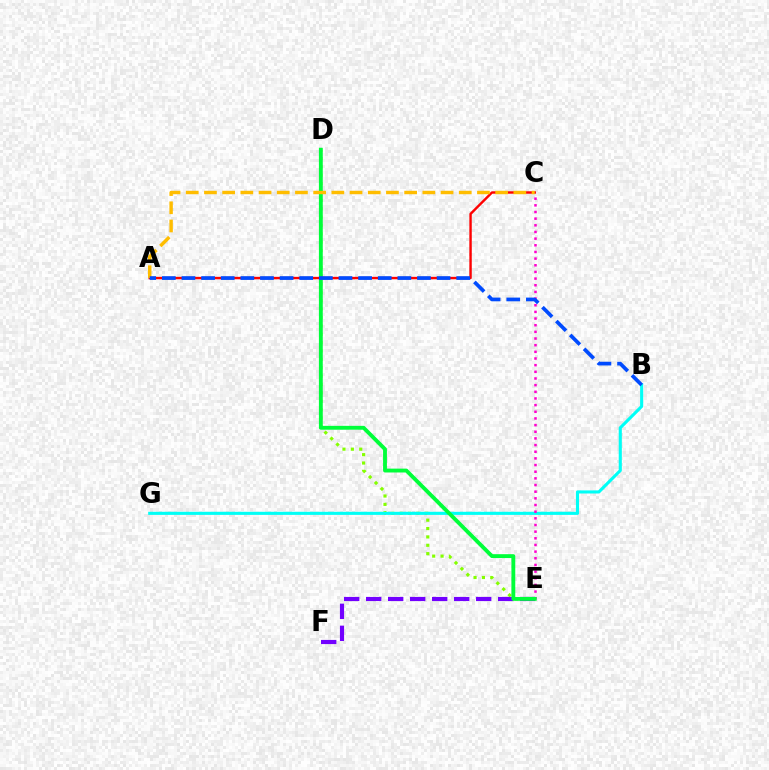{('D', 'E'): [{'color': '#84ff00', 'line_style': 'dotted', 'thickness': 2.27}, {'color': '#00ff39', 'line_style': 'solid', 'thickness': 2.78}], ('E', 'F'): [{'color': '#7200ff', 'line_style': 'dashed', 'thickness': 2.99}], ('B', 'G'): [{'color': '#00fff6', 'line_style': 'solid', 'thickness': 2.23}], ('C', 'E'): [{'color': '#ff00cf', 'line_style': 'dotted', 'thickness': 1.81}], ('A', 'C'): [{'color': '#ff0000', 'line_style': 'solid', 'thickness': 1.74}, {'color': '#ffbd00', 'line_style': 'dashed', 'thickness': 2.47}], ('A', 'B'): [{'color': '#004bff', 'line_style': 'dashed', 'thickness': 2.67}]}